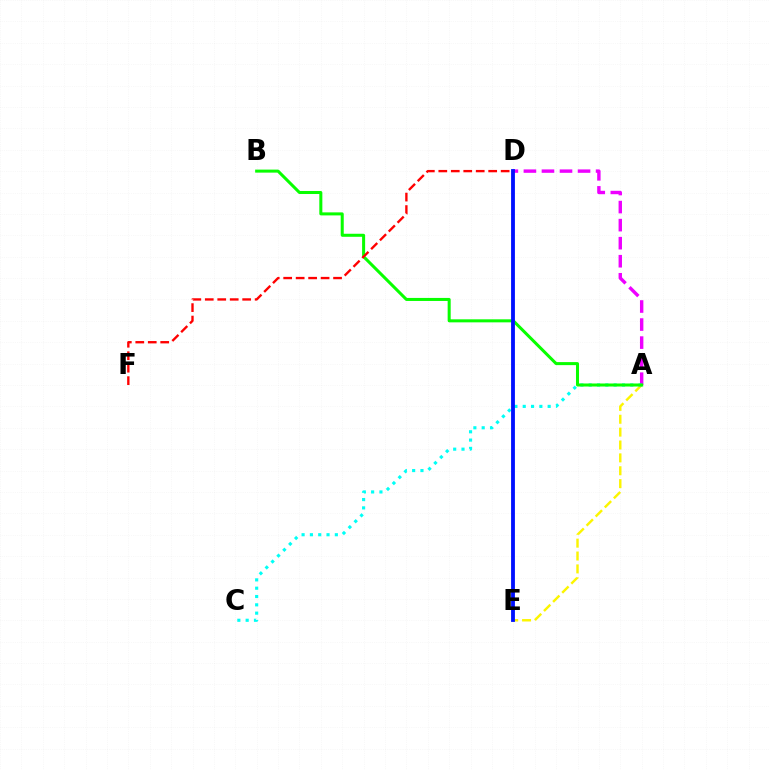{('A', 'D'): [{'color': '#ee00ff', 'line_style': 'dashed', 'thickness': 2.45}], ('A', 'E'): [{'color': '#fcf500', 'line_style': 'dashed', 'thickness': 1.75}], ('A', 'C'): [{'color': '#00fff6', 'line_style': 'dotted', 'thickness': 2.26}], ('A', 'B'): [{'color': '#08ff00', 'line_style': 'solid', 'thickness': 2.18}], ('D', 'E'): [{'color': '#0010ff', 'line_style': 'solid', 'thickness': 2.75}], ('D', 'F'): [{'color': '#ff0000', 'line_style': 'dashed', 'thickness': 1.69}]}